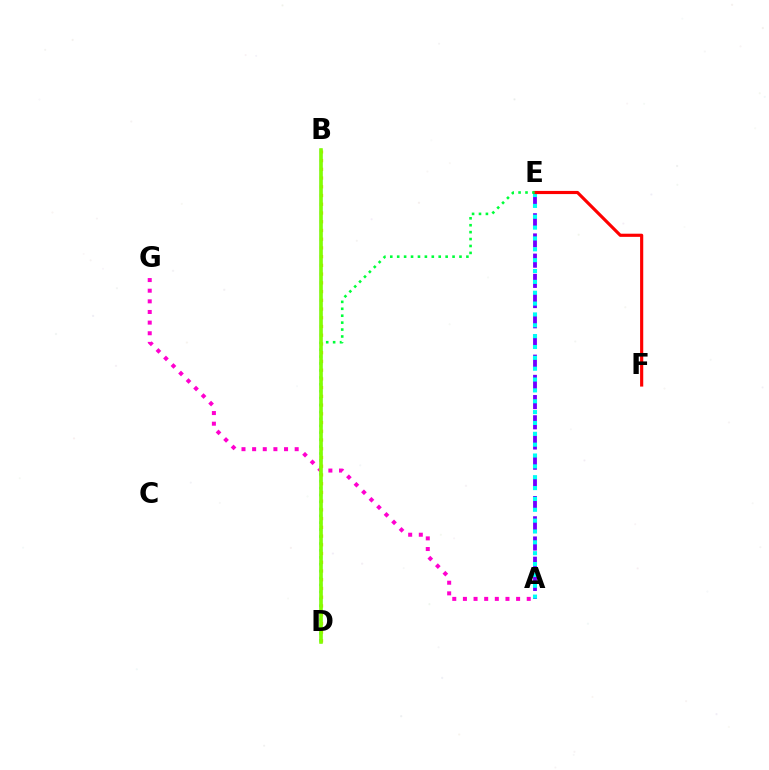{('B', 'D'): [{'color': '#ffbd00', 'line_style': 'dotted', 'thickness': 2.37}, {'color': '#004bff', 'line_style': 'solid', 'thickness': 1.67}, {'color': '#84ff00', 'line_style': 'solid', 'thickness': 2.56}], ('A', 'E'): [{'color': '#7200ff', 'line_style': 'dashed', 'thickness': 2.74}, {'color': '#00fff6', 'line_style': 'dotted', 'thickness': 2.95}], ('A', 'G'): [{'color': '#ff00cf', 'line_style': 'dotted', 'thickness': 2.89}], ('E', 'F'): [{'color': '#ff0000', 'line_style': 'solid', 'thickness': 2.27}], ('D', 'E'): [{'color': '#00ff39', 'line_style': 'dotted', 'thickness': 1.88}]}